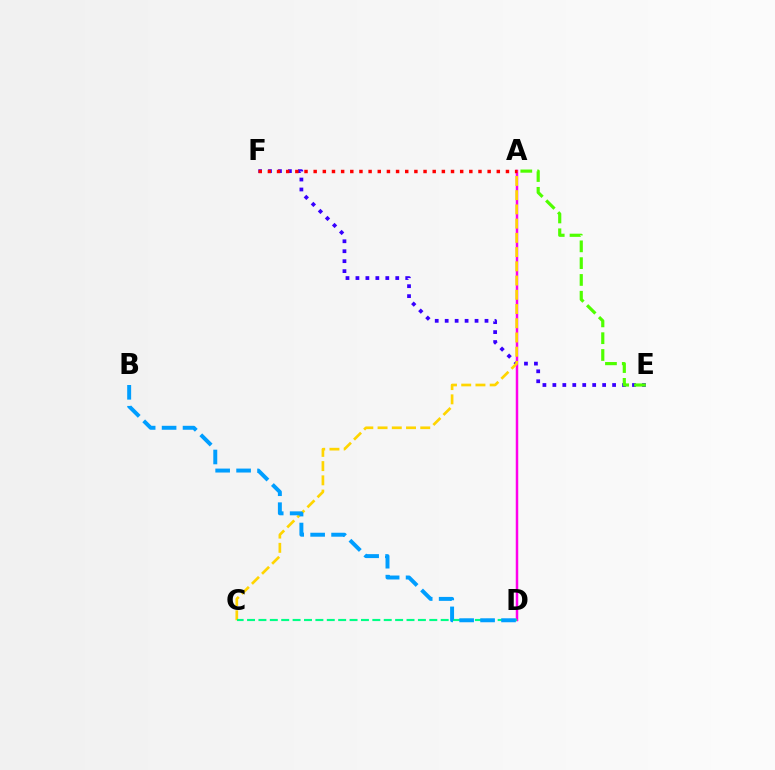{('E', 'F'): [{'color': '#3700ff', 'line_style': 'dotted', 'thickness': 2.7}], ('A', 'D'): [{'color': '#ff00ed', 'line_style': 'solid', 'thickness': 1.79}], ('A', 'C'): [{'color': '#ffd500', 'line_style': 'dashed', 'thickness': 1.93}], ('A', 'E'): [{'color': '#4fff00', 'line_style': 'dashed', 'thickness': 2.28}], ('A', 'F'): [{'color': '#ff0000', 'line_style': 'dotted', 'thickness': 2.49}], ('C', 'D'): [{'color': '#00ff86', 'line_style': 'dashed', 'thickness': 1.55}], ('B', 'D'): [{'color': '#009eff', 'line_style': 'dashed', 'thickness': 2.84}]}